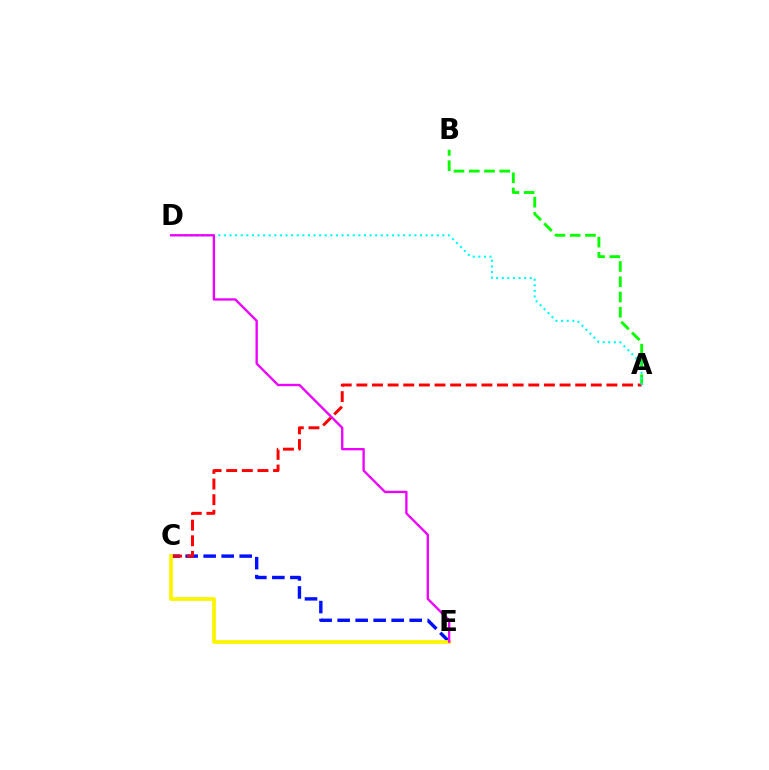{('A', 'B'): [{'color': '#08ff00', 'line_style': 'dashed', 'thickness': 2.07}], ('C', 'E'): [{'color': '#0010ff', 'line_style': 'dashed', 'thickness': 2.45}, {'color': '#fcf500', 'line_style': 'solid', 'thickness': 2.7}], ('A', 'C'): [{'color': '#ff0000', 'line_style': 'dashed', 'thickness': 2.12}], ('A', 'D'): [{'color': '#00fff6', 'line_style': 'dotted', 'thickness': 1.52}], ('D', 'E'): [{'color': '#ee00ff', 'line_style': 'solid', 'thickness': 1.68}]}